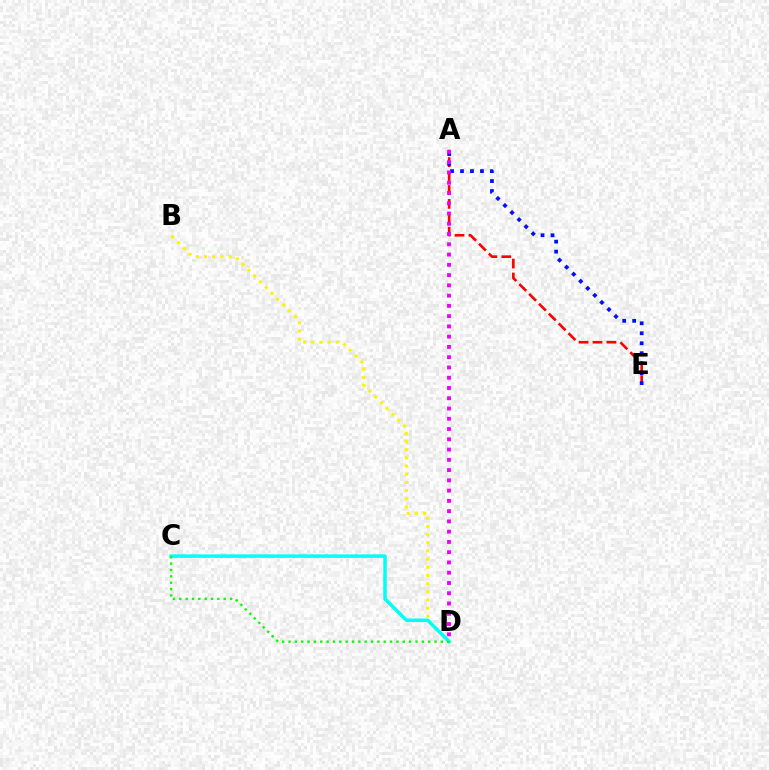{('A', 'E'): [{'color': '#ff0000', 'line_style': 'dashed', 'thickness': 1.89}, {'color': '#0010ff', 'line_style': 'dotted', 'thickness': 2.71}], ('A', 'D'): [{'color': '#ee00ff', 'line_style': 'dotted', 'thickness': 2.79}], ('B', 'D'): [{'color': '#fcf500', 'line_style': 'dotted', 'thickness': 2.22}], ('C', 'D'): [{'color': '#00fff6', 'line_style': 'solid', 'thickness': 2.52}, {'color': '#08ff00', 'line_style': 'dotted', 'thickness': 1.72}]}